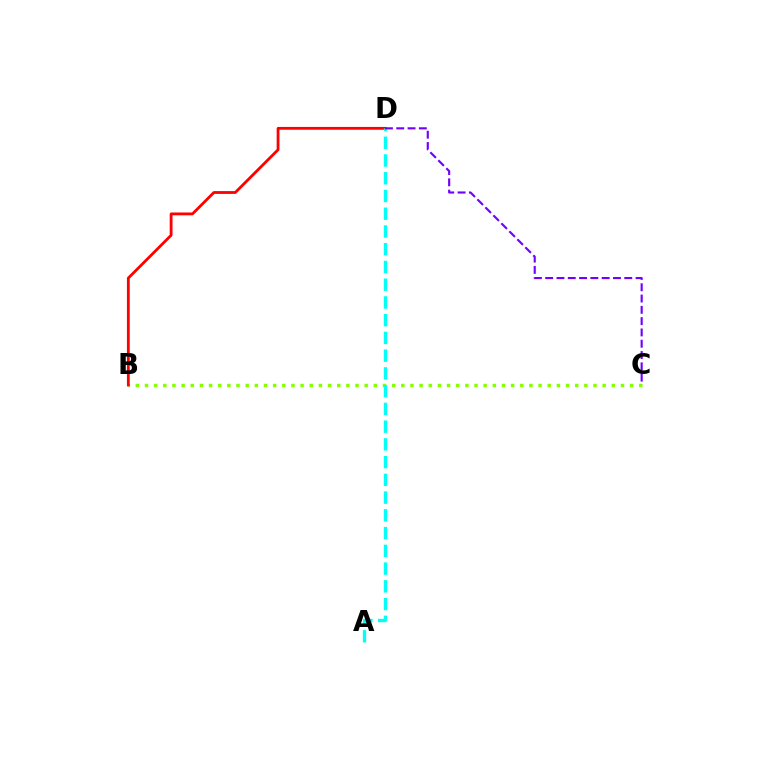{('B', 'C'): [{'color': '#84ff00', 'line_style': 'dotted', 'thickness': 2.49}], ('B', 'D'): [{'color': '#ff0000', 'line_style': 'solid', 'thickness': 2.02}], ('A', 'D'): [{'color': '#00fff6', 'line_style': 'dashed', 'thickness': 2.41}], ('C', 'D'): [{'color': '#7200ff', 'line_style': 'dashed', 'thickness': 1.53}]}